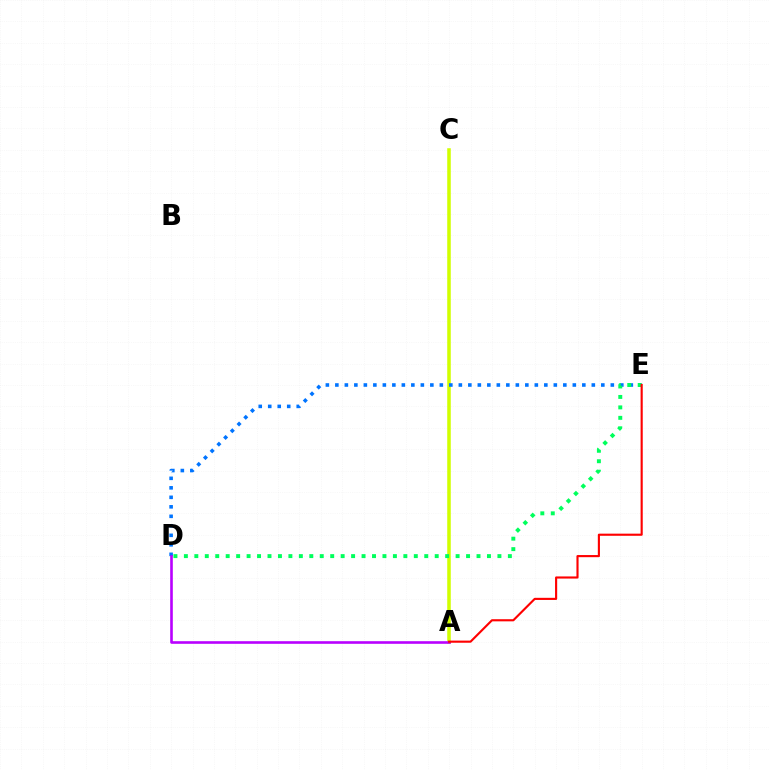{('A', 'C'): [{'color': '#d1ff00', 'line_style': 'solid', 'thickness': 2.55}], ('D', 'E'): [{'color': '#0074ff', 'line_style': 'dotted', 'thickness': 2.58}, {'color': '#00ff5c', 'line_style': 'dotted', 'thickness': 2.84}], ('A', 'D'): [{'color': '#b900ff', 'line_style': 'solid', 'thickness': 1.88}], ('A', 'E'): [{'color': '#ff0000', 'line_style': 'solid', 'thickness': 1.54}]}